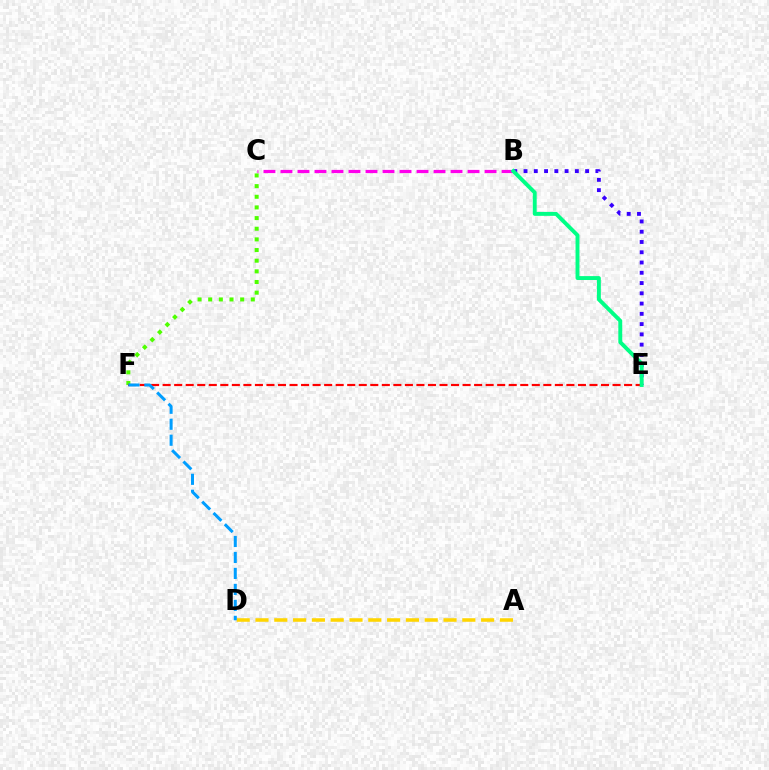{('B', 'E'): [{'color': '#3700ff', 'line_style': 'dotted', 'thickness': 2.79}, {'color': '#00ff86', 'line_style': 'solid', 'thickness': 2.82}], ('C', 'F'): [{'color': '#4fff00', 'line_style': 'dotted', 'thickness': 2.89}], ('E', 'F'): [{'color': '#ff0000', 'line_style': 'dashed', 'thickness': 1.57}], ('A', 'D'): [{'color': '#ffd500', 'line_style': 'dashed', 'thickness': 2.55}], ('B', 'C'): [{'color': '#ff00ed', 'line_style': 'dashed', 'thickness': 2.31}], ('D', 'F'): [{'color': '#009eff', 'line_style': 'dashed', 'thickness': 2.17}]}